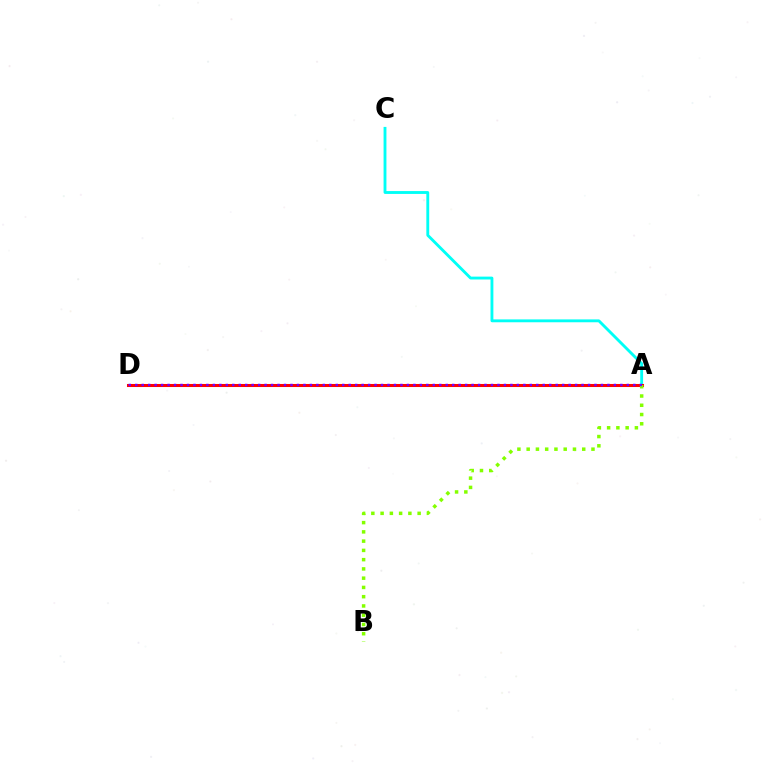{('A', 'C'): [{'color': '#00fff6', 'line_style': 'solid', 'thickness': 2.06}], ('A', 'D'): [{'color': '#ff0000', 'line_style': 'solid', 'thickness': 2.2}, {'color': '#7200ff', 'line_style': 'dotted', 'thickness': 1.76}], ('A', 'B'): [{'color': '#84ff00', 'line_style': 'dotted', 'thickness': 2.52}]}